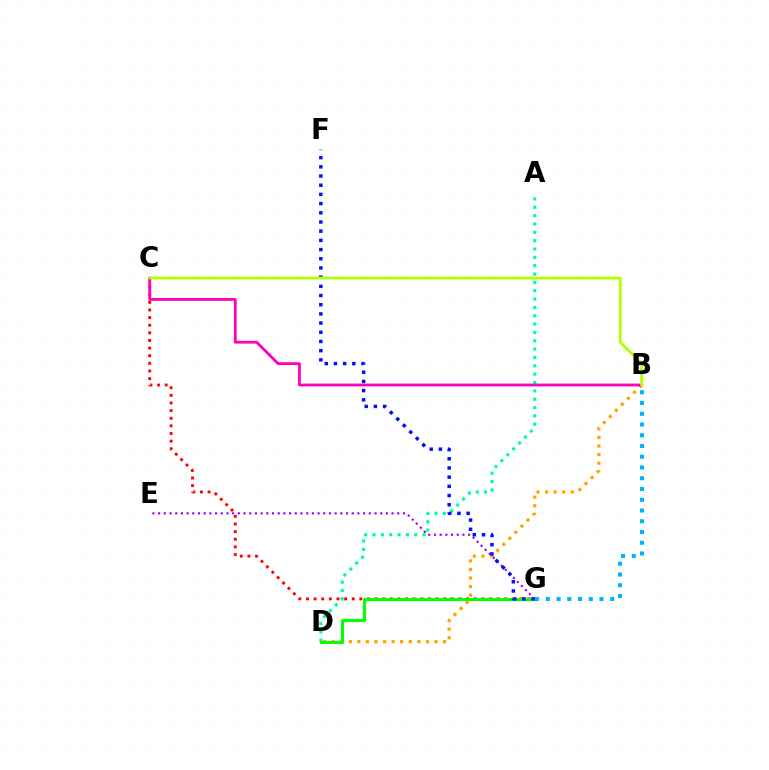{('E', 'G'): [{'color': '#9b00ff', 'line_style': 'dotted', 'thickness': 1.55}], ('B', 'D'): [{'color': '#ffa500', 'line_style': 'dotted', 'thickness': 2.33}], ('A', 'D'): [{'color': '#00ff9d', 'line_style': 'dotted', 'thickness': 2.27}], ('C', 'G'): [{'color': '#ff0000', 'line_style': 'dotted', 'thickness': 2.07}], ('D', 'G'): [{'color': '#08ff00', 'line_style': 'solid', 'thickness': 2.22}], ('B', 'C'): [{'color': '#ff00bd', 'line_style': 'solid', 'thickness': 2.01}, {'color': '#b3ff00', 'line_style': 'solid', 'thickness': 2.01}], ('B', 'G'): [{'color': '#00b5ff', 'line_style': 'dotted', 'thickness': 2.92}], ('F', 'G'): [{'color': '#0010ff', 'line_style': 'dotted', 'thickness': 2.5}]}